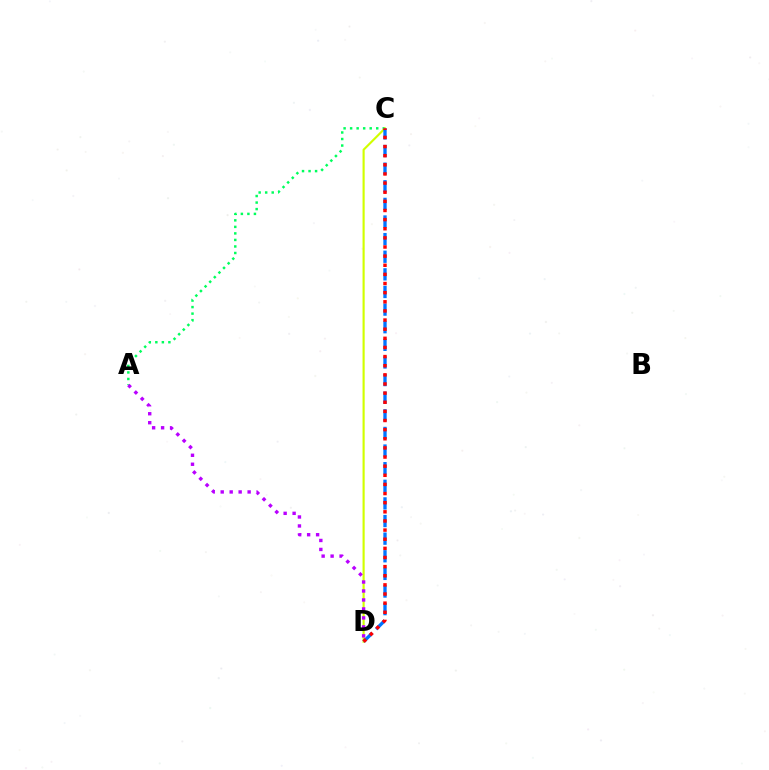{('A', 'C'): [{'color': '#00ff5c', 'line_style': 'dotted', 'thickness': 1.77}], ('C', 'D'): [{'color': '#d1ff00', 'line_style': 'solid', 'thickness': 1.54}, {'color': '#0074ff', 'line_style': 'dashed', 'thickness': 2.39}, {'color': '#ff0000', 'line_style': 'dotted', 'thickness': 2.48}], ('A', 'D'): [{'color': '#b900ff', 'line_style': 'dotted', 'thickness': 2.44}]}